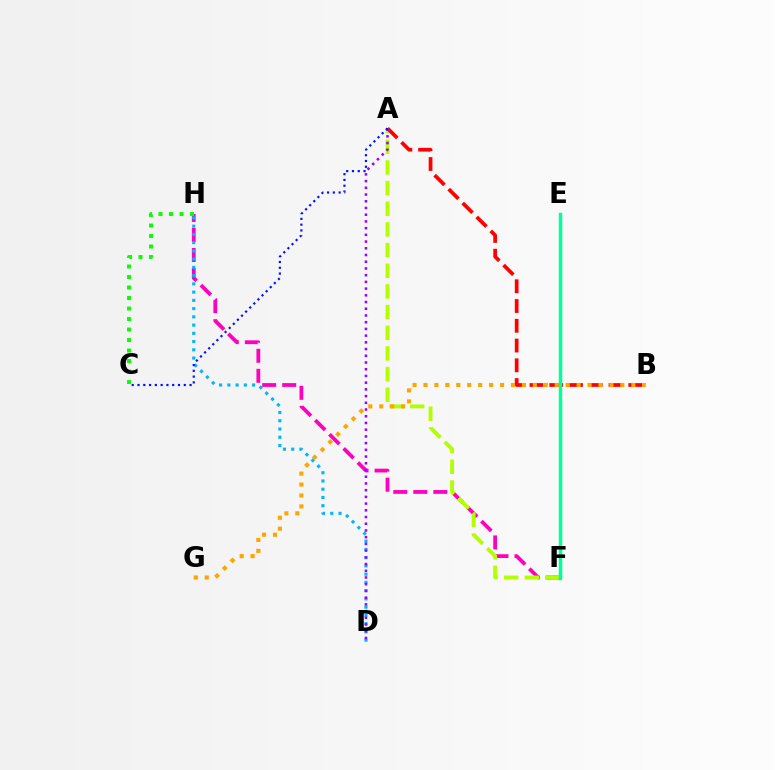{('F', 'H'): [{'color': '#ff00bd', 'line_style': 'dashed', 'thickness': 2.72}], ('A', 'F'): [{'color': '#b3ff00', 'line_style': 'dashed', 'thickness': 2.81}], ('D', 'H'): [{'color': '#00b5ff', 'line_style': 'dotted', 'thickness': 2.24}], ('A', 'B'): [{'color': '#ff0000', 'line_style': 'dashed', 'thickness': 2.68}], ('A', 'D'): [{'color': '#9b00ff', 'line_style': 'dotted', 'thickness': 1.83}], ('C', 'H'): [{'color': '#08ff00', 'line_style': 'dotted', 'thickness': 2.85}], ('B', 'G'): [{'color': '#ffa500', 'line_style': 'dotted', 'thickness': 2.97}], ('E', 'F'): [{'color': '#00ff9d', 'line_style': 'solid', 'thickness': 2.49}], ('A', 'C'): [{'color': '#0010ff', 'line_style': 'dotted', 'thickness': 1.57}]}